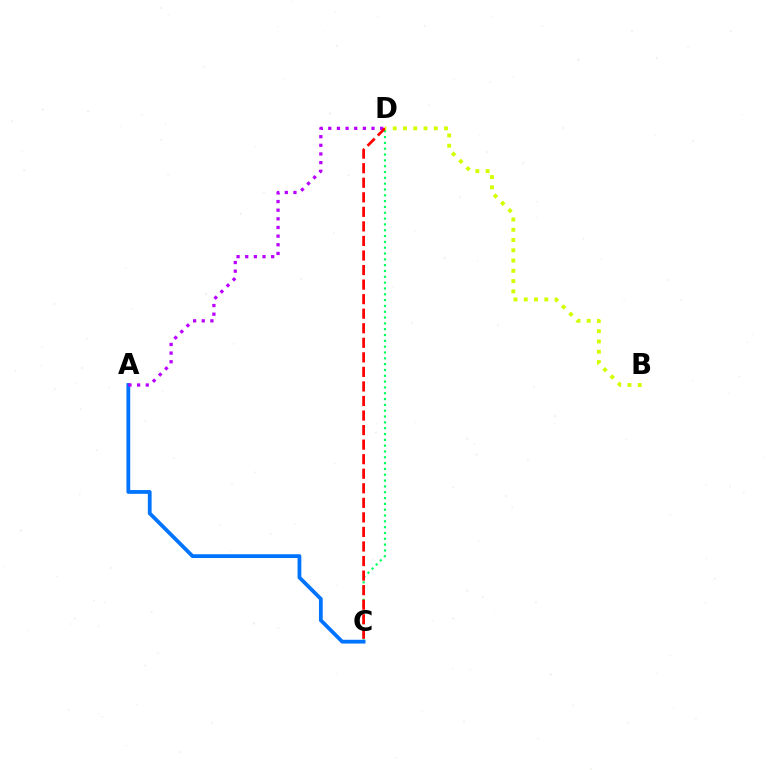{('C', 'D'): [{'color': '#00ff5c', 'line_style': 'dotted', 'thickness': 1.58}, {'color': '#ff0000', 'line_style': 'dashed', 'thickness': 1.98}], ('A', 'C'): [{'color': '#0074ff', 'line_style': 'solid', 'thickness': 2.72}], ('A', 'D'): [{'color': '#b900ff', 'line_style': 'dotted', 'thickness': 2.35}], ('B', 'D'): [{'color': '#d1ff00', 'line_style': 'dotted', 'thickness': 2.79}]}